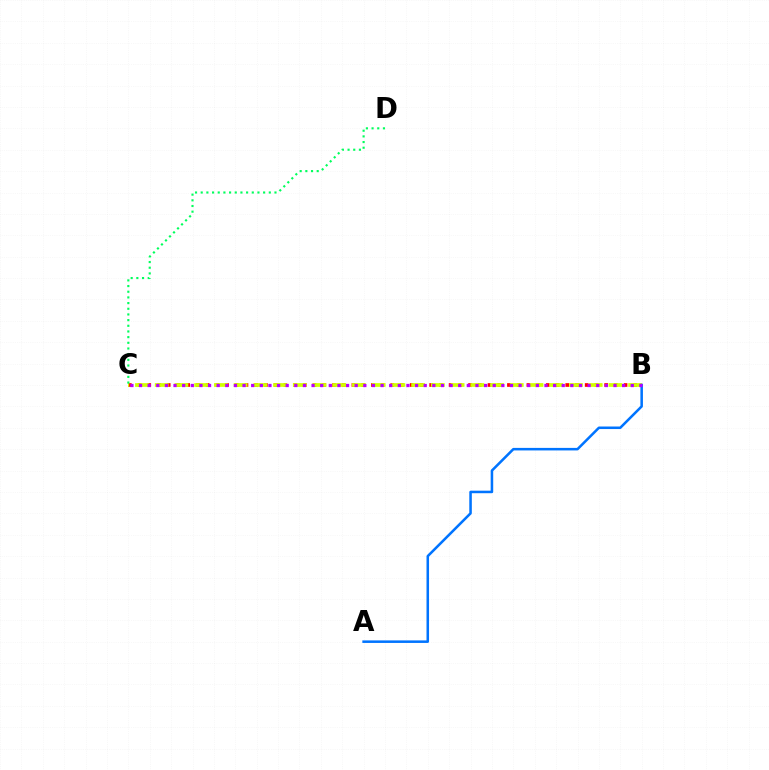{('B', 'C'): [{'color': '#ff0000', 'line_style': 'dotted', 'thickness': 2.64}, {'color': '#d1ff00', 'line_style': 'dashed', 'thickness': 2.68}, {'color': '#b900ff', 'line_style': 'dotted', 'thickness': 2.34}], ('C', 'D'): [{'color': '#00ff5c', 'line_style': 'dotted', 'thickness': 1.54}], ('A', 'B'): [{'color': '#0074ff', 'line_style': 'solid', 'thickness': 1.83}]}